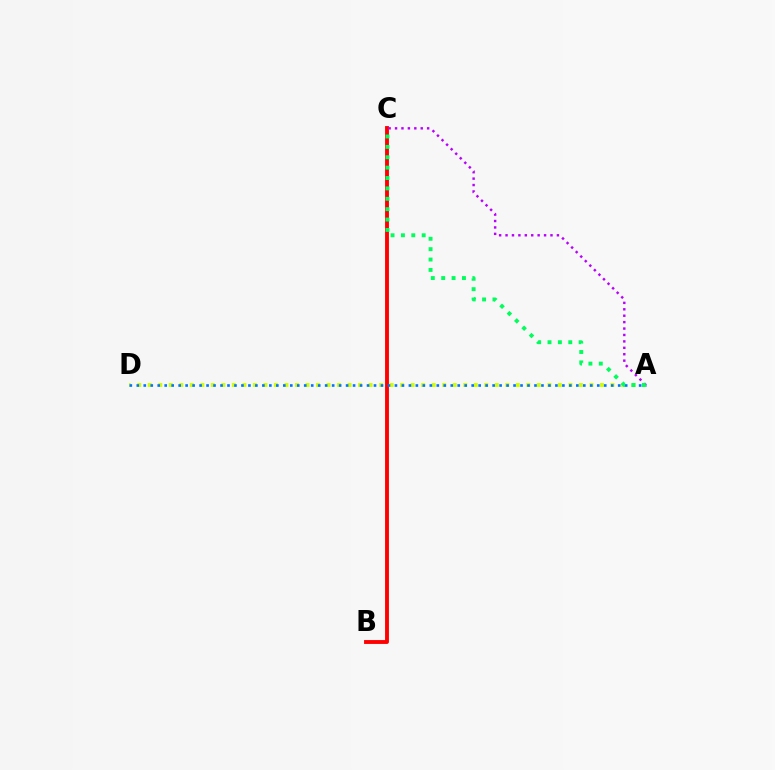{('A', 'D'): [{'color': '#d1ff00', 'line_style': 'dotted', 'thickness': 2.86}, {'color': '#0074ff', 'line_style': 'dotted', 'thickness': 1.9}], ('B', 'C'): [{'color': '#ff0000', 'line_style': 'solid', 'thickness': 2.78}], ('A', 'C'): [{'color': '#b900ff', 'line_style': 'dotted', 'thickness': 1.74}, {'color': '#00ff5c', 'line_style': 'dotted', 'thickness': 2.82}]}